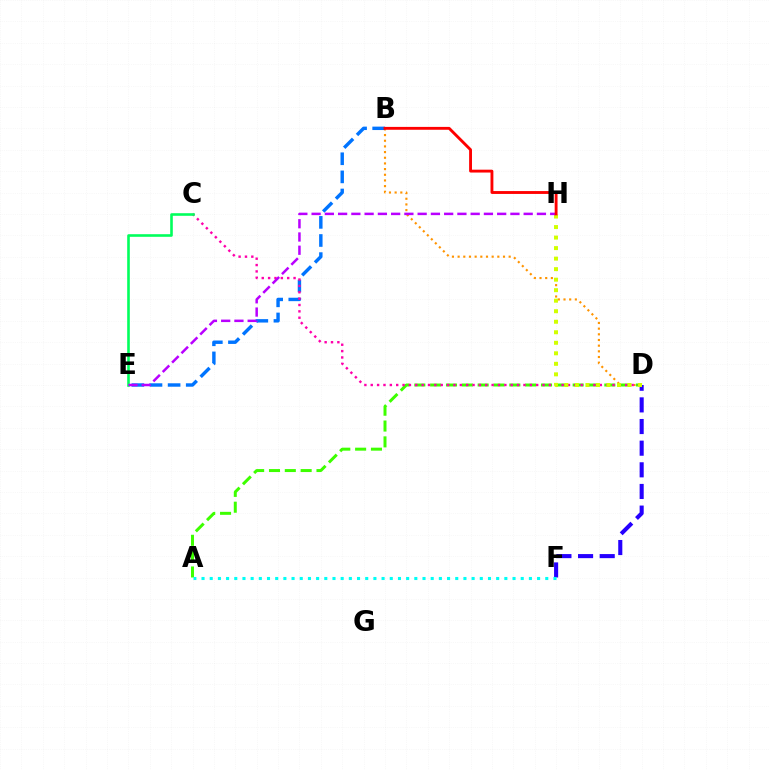{('D', 'F'): [{'color': '#2500ff', 'line_style': 'dashed', 'thickness': 2.94}], ('B', 'D'): [{'color': '#ff9400', 'line_style': 'dotted', 'thickness': 1.54}], ('A', 'D'): [{'color': '#3dff00', 'line_style': 'dashed', 'thickness': 2.15}], ('B', 'E'): [{'color': '#0074ff', 'line_style': 'dashed', 'thickness': 2.46}], ('A', 'F'): [{'color': '#00fff6', 'line_style': 'dotted', 'thickness': 2.22}], ('C', 'D'): [{'color': '#ff00ac', 'line_style': 'dotted', 'thickness': 1.73}], ('C', 'E'): [{'color': '#00ff5c', 'line_style': 'solid', 'thickness': 1.88}], ('D', 'H'): [{'color': '#d1ff00', 'line_style': 'dotted', 'thickness': 2.86}], ('E', 'H'): [{'color': '#b900ff', 'line_style': 'dashed', 'thickness': 1.8}], ('B', 'H'): [{'color': '#ff0000', 'line_style': 'solid', 'thickness': 2.06}]}